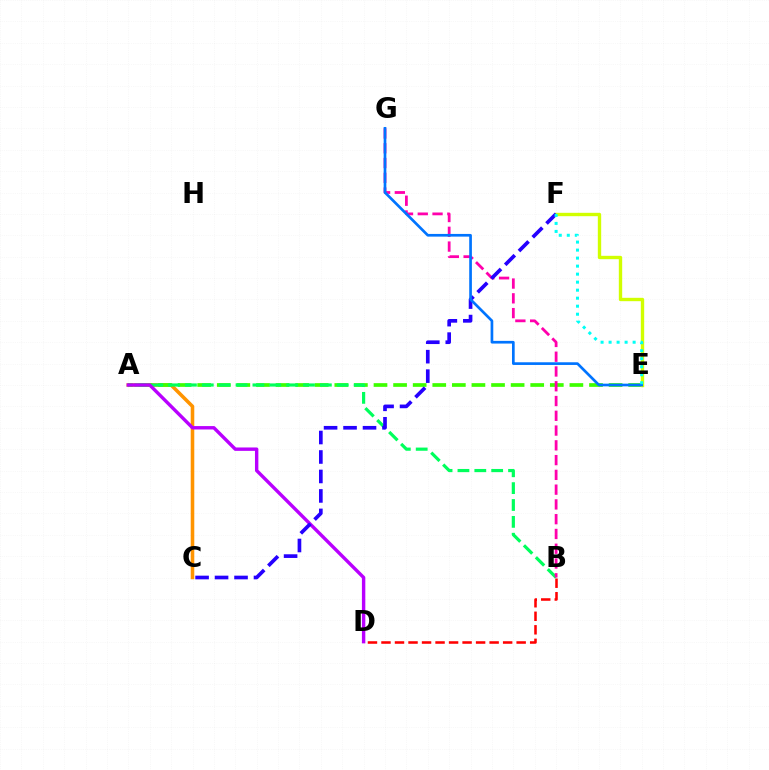{('A', 'C'): [{'color': '#ff9400', 'line_style': 'solid', 'thickness': 2.57}], ('A', 'E'): [{'color': '#3dff00', 'line_style': 'dashed', 'thickness': 2.66}], ('E', 'F'): [{'color': '#d1ff00', 'line_style': 'solid', 'thickness': 2.43}, {'color': '#00fff6', 'line_style': 'dotted', 'thickness': 2.18}], ('A', 'B'): [{'color': '#00ff5c', 'line_style': 'dashed', 'thickness': 2.29}], ('A', 'D'): [{'color': '#b900ff', 'line_style': 'solid', 'thickness': 2.45}], ('B', 'G'): [{'color': '#ff00ac', 'line_style': 'dashed', 'thickness': 2.01}], ('C', 'F'): [{'color': '#2500ff', 'line_style': 'dashed', 'thickness': 2.65}], ('E', 'G'): [{'color': '#0074ff', 'line_style': 'solid', 'thickness': 1.93}], ('B', 'D'): [{'color': '#ff0000', 'line_style': 'dashed', 'thickness': 1.84}]}